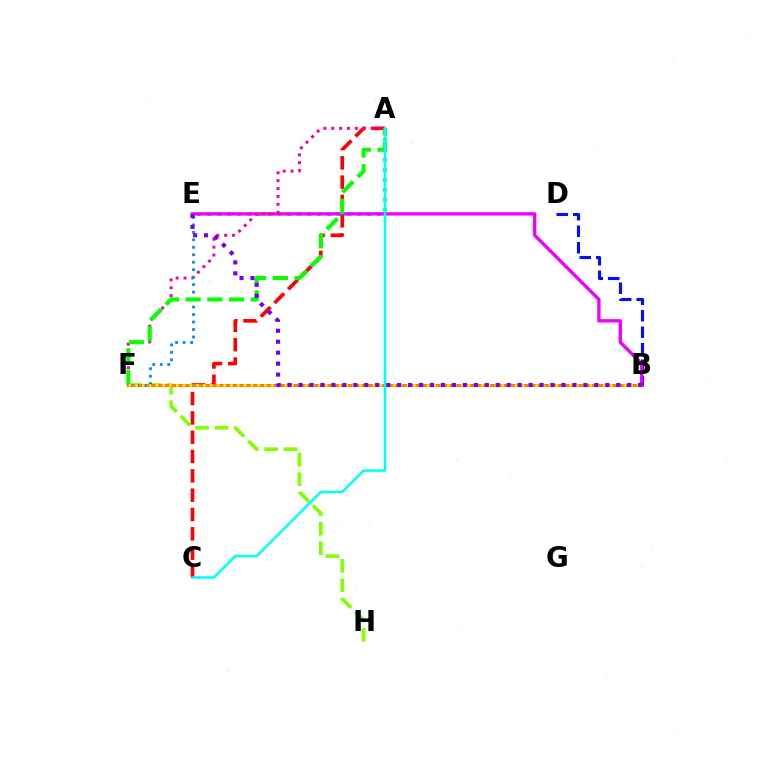{('F', 'H'): [{'color': '#84ff00', 'line_style': 'dashed', 'thickness': 2.65}], ('A', 'C'): [{'color': '#ff0000', 'line_style': 'dashed', 'thickness': 2.63}, {'color': '#00fff6', 'line_style': 'solid', 'thickness': 1.82}], ('B', 'F'): [{'color': '#ff7c00', 'line_style': 'solid', 'thickness': 2.22}, {'color': '#fcf500', 'line_style': 'dotted', 'thickness': 1.84}], ('B', 'D'): [{'color': '#0010ff', 'line_style': 'dashed', 'thickness': 2.24}], ('A', 'E'): [{'color': '#00ff74', 'line_style': 'dotted', 'thickness': 2.72}], ('B', 'E'): [{'color': '#ee00ff', 'line_style': 'solid', 'thickness': 2.42}, {'color': '#7200ff', 'line_style': 'dotted', 'thickness': 2.98}], ('A', 'F'): [{'color': '#ff0094', 'line_style': 'dotted', 'thickness': 2.14}, {'color': '#08ff00', 'line_style': 'dashed', 'thickness': 2.95}], ('E', 'F'): [{'color': '#008cff', 'line_style': 'dotted', 'thickness': 2.03}]}